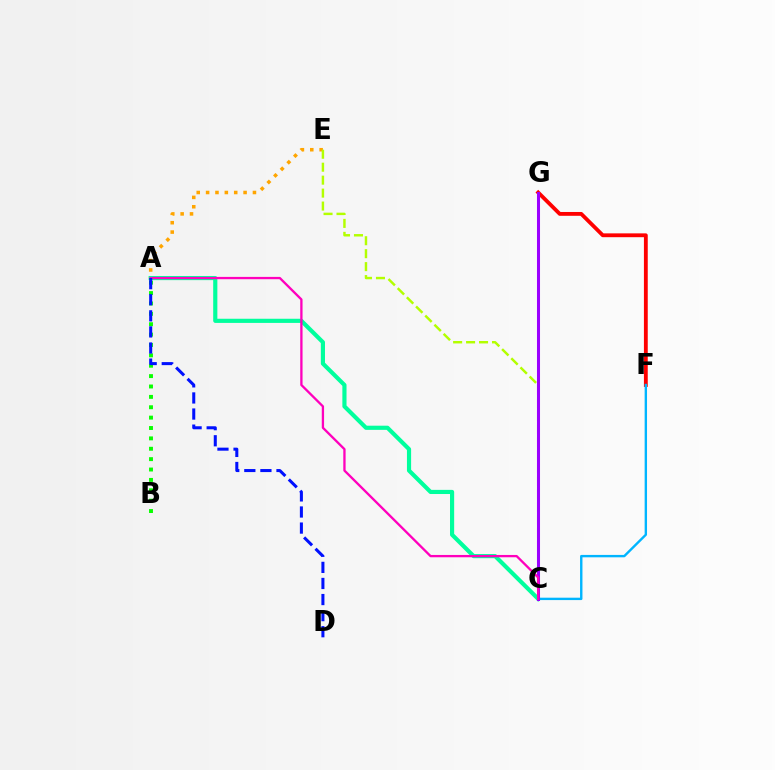{('F', 'G'): [{'color': '#ff0000', 'line_style': 'solid', 'thickness': 2.76}], ('A', 'C'): [{'color': '#00ff9d', 'line_style': 'solid', 'thickness': 2.99}, {'color': '#ff00bd', 'line_style': 'solid', 'thickness': 1.66}], ('C', 'F'): [{'color': '#00b5ff', 'line_style': 'solid', 'thickness': 1.72}], ('A', 'B'): [{'color': '#08ff00', 'line_style': 'dotted', 'thickness': 2.82}], ('A', 'E'): [{'color': '#ffa500', 'line_style': 'dotted', 'thickness': 2.55}], ('C', 'E'): [{'color': '#b3ff00', 'line_style': 'dashed', 'thickness': 1.76}], ('C', 'G'): [{'color': '#9b00ff', 'line_style': 'solid', 'thickness': 2.19}], ('A', 'D'): [{'color': '#0010ff', 'line_style': 'dashed', 'thickness': 2.19}]}